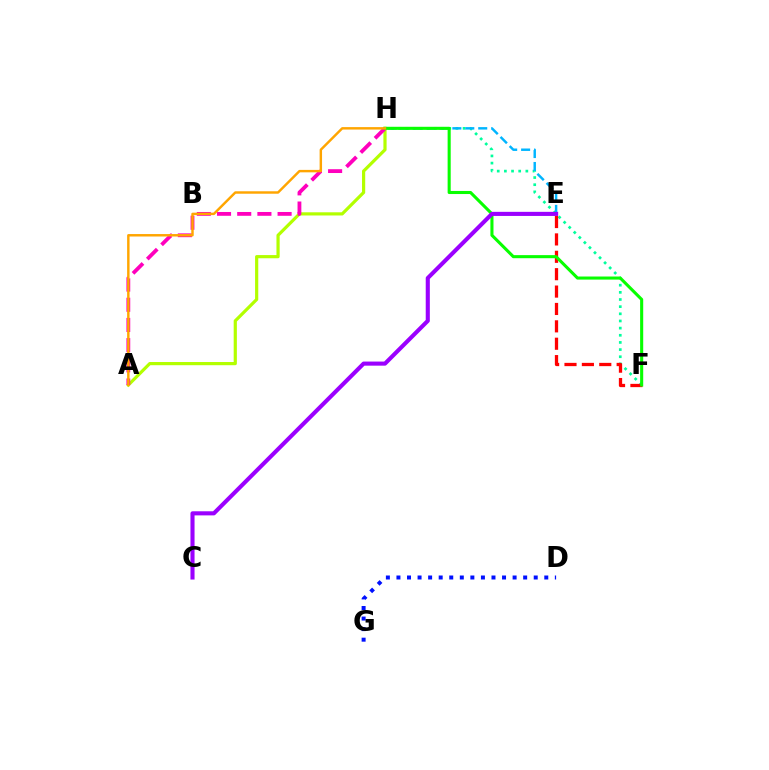{('F', 'H'): [{'color': '#00ff9d', 'line_style': 'dotted', 'thickness': 1.94}, {'color': '#08ff00', 'line_style': 'solid', 'thickness': 2.22}], ('A', 'H'): [{'color': '#b3ff00', 'line_style': 'solid', 'thickness': 2.3}, {'color': '#ff00bd', 'line_style': 'dashed', 'thickness': 2.74}, {'color': '#ffa500', 'line_style': 'solid', 'thickness': 1.76}], ('E', 'F'): [{'color': '#ff0000', 'line_style': 'dashed', 'thickness': 2.36}], ('E', 'H'): [{'color': '#00b5ff', 'line_style': 'dashed', 'thickness': 1.76}], ('D', 'G'): [{'color': '#0010ff', 'line_style': 'dotted', 'thickness': 2.87}], ('C', 'E'): [{'color': '#9b00ff', 'line_style': 'solid', 'thickness': 2.95}]}